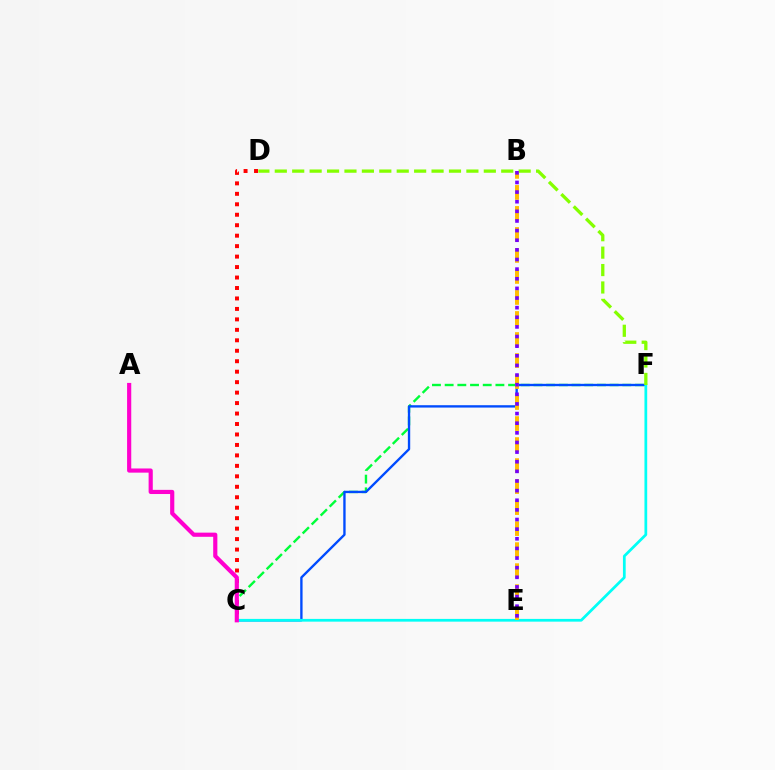{('C', 'D'): [{'color': '#ff0000', 'line_style': 'dotted', 'thickness': 2.84}], ('C', 'F'): [{'color': '#00ff39', 'line_style': 'dashed', 'thickness': 1.72}, {'color': '#004bff', 'line_style': 'solid', 'thickness': 1.7}, {'color': '#00fff6', 'line_style': 'solid', 'thickness': 1.98}], ('D', 'F'): [{'color': '#84ff00', 'line_style': 'dashed', 'thickness': 2.37}], ('B', 'E'): [{'color': '#ffbd00', 'line_style': 'dashed', 'thickness': 2.85}, {'color': '#7200ff', 'line_style': 'dotted', 'thickness': 2.62}], ('A', 'C'): [{'color': '#ff00cf', 'line_style': 'solid', 'thickness': 3.0}]}